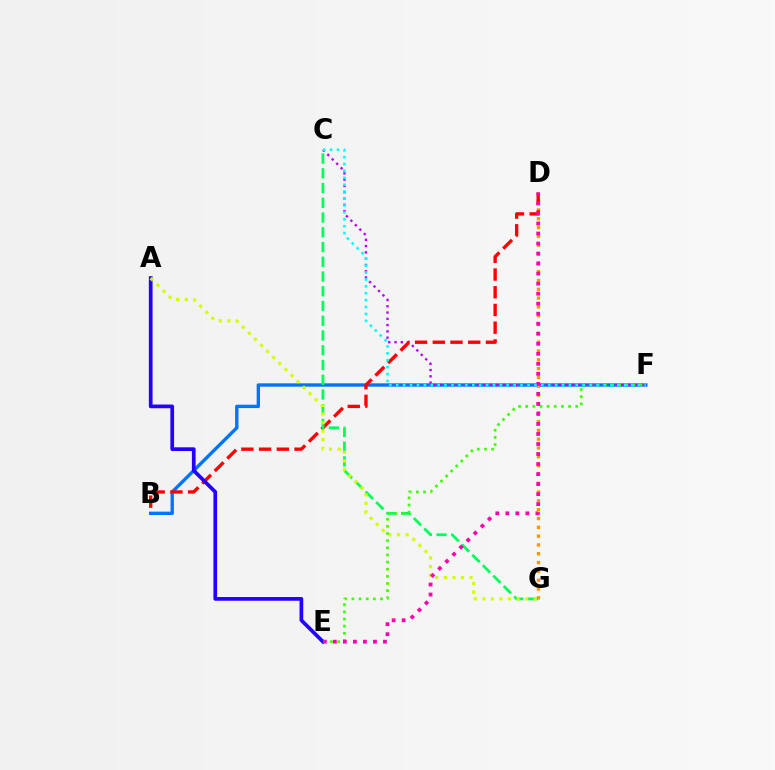{('B', 'F'): [{'color': '#0074ff', 'line_style': 'solid', 'thickness': 2.42}], ('C', 'F'): [{'color': '#b900ff', 'line_style': 'dotted', 'thickness': 1.71}, {'color': '#00fff6', 'line_style': 'dotted', 'thickness': 1.88}], ('D', 'G'): [{'color': '#ff9400', 'line_style': 'dotted', 'thickness': 2.4}], ('B', 'D'): [{'color': '#ff0000', 'line_style': 'dashed', 'thickness': 2.41}], ('C', 'G'): [{'color': '#00ff5c', 'line_style': 'dashed', 'thickness': 2.0}], ('A', 'E'): [{'color': '#2500ff', 'line_style': 'solid', 'thickness': 2.67}], ('A', 'G'): [{'color': '#d1ff00', 'line_style': 'dotted', 'thickness': 2.33}], ('E', 'F'): [{'color': '#3dff00', 'line_style': 'dotted', 'thickness': 1.94}], ('D', 'E'): [{'color': '#ff00ac', 'line_style': 'dotted', 'thickness': 2.72}]}